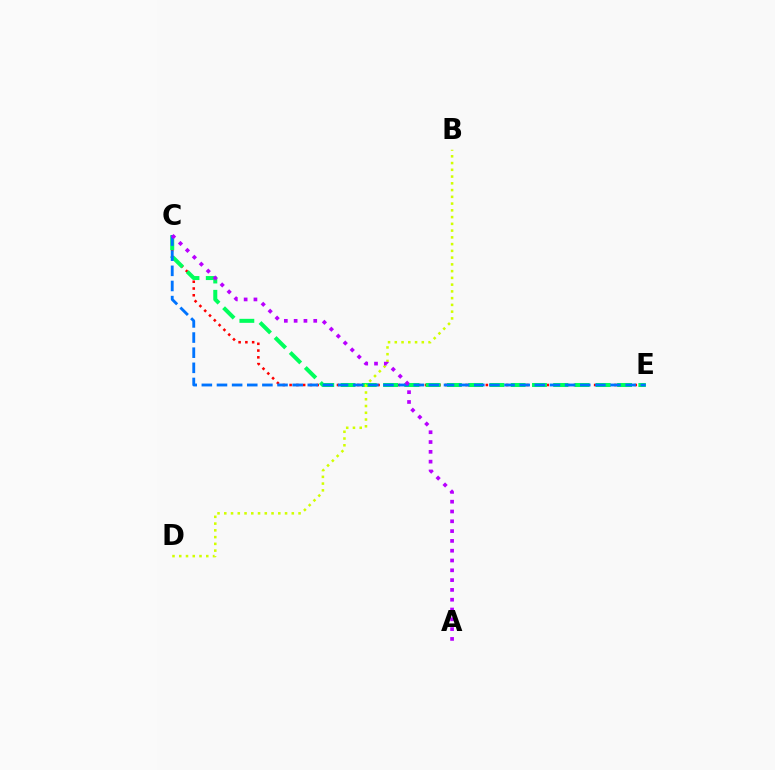{('C', 'E'): [{'color': '#ff0000', 'line_style': 'dotted', 'thickness': 1.84}, {'color': '#00ff5c', 'line_style': 'dashed', 'thickness': 2.89}, {'color': '#0074ff', 'line_style': 'dashed', 'thickness': 2.06}], ('B', 'D'): [{'color': '#d1ff00', 'line_style': 'dotted', 'thickness': 1.84}], ('A', 'C'): [{'color': '#b900ff', 'line_style': 'dotted', 'thickness': 2.66}]}